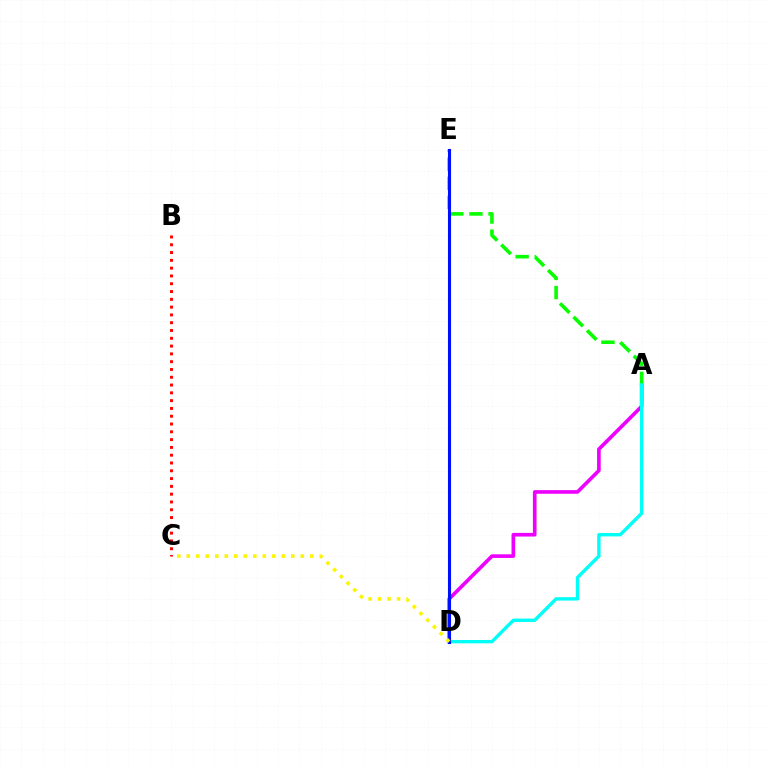{('B', 'C'): [{'color': '#ff0000', 'line_style': 'dotted', 'thickness': 2.12}], ('A', 'D'): [{'color': '#ee00ff', 'line_style': 'solid', 'thickness': 2.62}, {'color': '#00fff6', 'line_style': 'solid', 'thickness': 2.42}], ('A', 'E'): [{'color': '#08ff00', 'line_style': 'dashed', 'thickness': 2.6}], ('D', 'E'): [{'color': '#0010ff', 'line_style': 'solid', 'thickness': 2.22}], ('C', 'D'): [{'color': '#fcf500', 'line_style': 'dotted', 'thickness': 2.58}]}